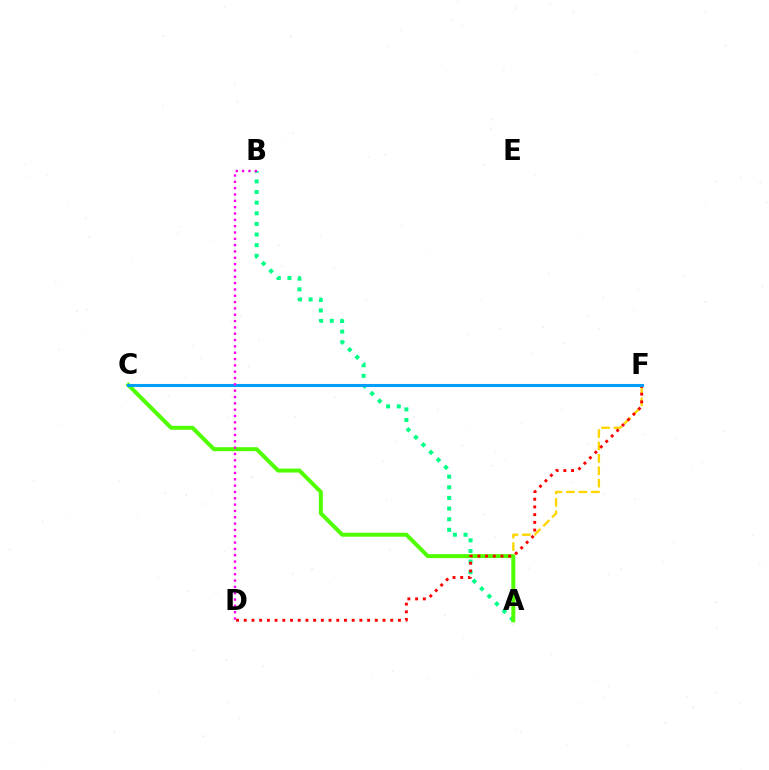{('A', 'F'): [{'color': '#ffd500', 'line_style': 'dashed', 'thickness': 1.69}], ('A', 'B'): [{'color': '#00ff86', 'line_style': 'dotted', 'thickness': 2.89}], ('A', 'C'): [{'color': '#4fff00', 'line_style': 'solid', 'thickness': 2.86}], ('D', 'F'): [{'color': '#ff0000', 'line_style': 'dotted', 'thickness': 2.09}], ('C', 'F'): [{'color': '#3700ff', 'line_style': 'dashed', 'thickness': 1.84}, {'color': '#009eff', 'line_style': 'solid', 'thickness': 2.21}], ('B', 'D'): [{'color': '#ff00ed', 'line_style': 'dotted', 'thickness': 1.72}]}